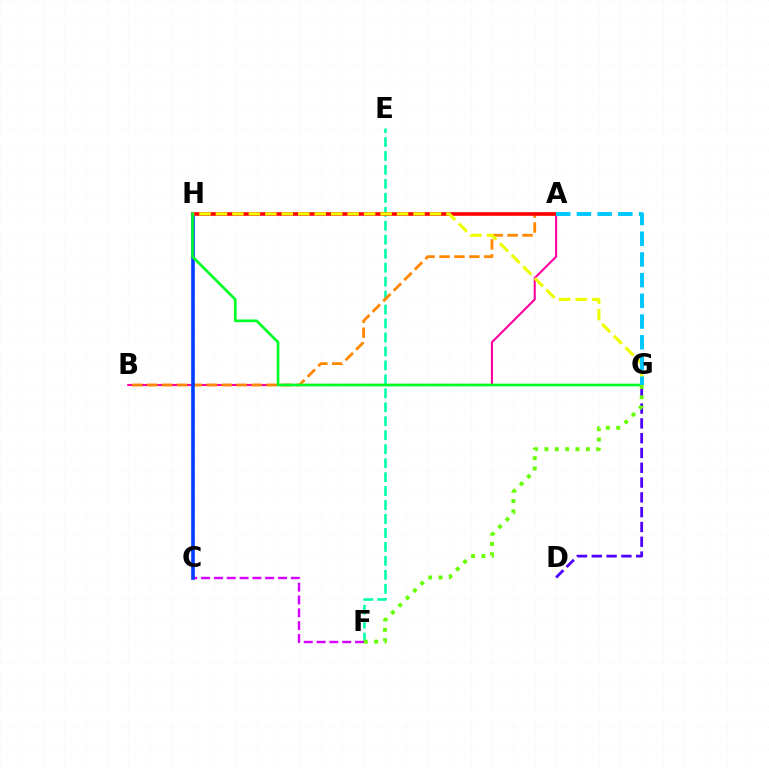{('E', 'F'): [{'color': '#00ffaf', 'line_style': 'dashed', 'thickness': 1.9}], ('A', 'B'): [{'color': '#ff00a0', 'line_style': 'solid', 'thickness': 1.52}, {'color': '#ff8800', 'line_style': 'dashed', 'thickness': 2.03}], ('C', 'F'): [{'color': '#d600ff', 'line_style': 'dashed', 'thickness': 1.74}], ('C', 'H'): [{'color': '#003fff', 'line_style': 'solid', 'thickness': 2.61}], ('D', 'G'): [{'color': '#4f00ff', 'line_style': 'dashed', 'thickness': 2.01}], ('A', 'H'): [{'color': '#ff0000', 'line_style': 'solid', 'thickness': 2.59}], ('G', 'H'): [{'color': '#eeff00', 'line_style': 'dashed', 'thickness': 2.24}, {'color': '#00ff27', 'line_style': 'solid', 'thickness': 1.94}], ('A', 'G'): [{'color': '#00c7ff', 'line_style': 'dashed', 'thickness': 2.81}], ('F', 'G'): [{'color': '#66ff00', 'line_style': 'dotted', 'thickness': 2.81}]}